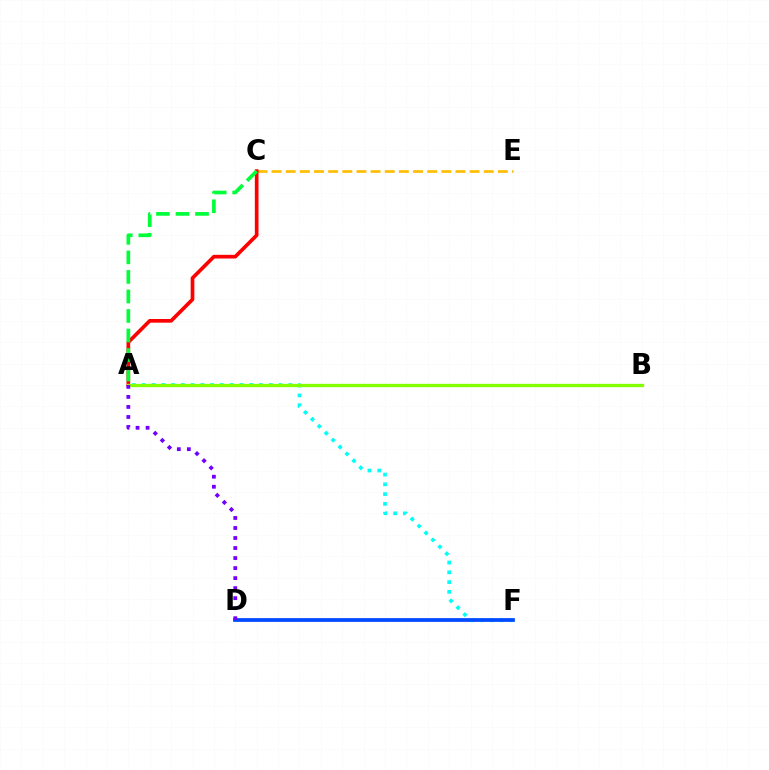{('D', 'F'): [{'color': '#ff00cf', 'line_style': 'solid', 'thickness': 1.64}, {'color': '#004bff', 'line_style': 'solid', 'thickness': 2.67}], ('C', 'E'): [{'color': '#ffbd00', 'line_style': 'dashed', 'thickness': 1.92}], ('A', 'C'): [{'color': '#ff0000', 'line_style': 'solid', 'thickness': 2.65}, {'color': '#00ff39', 'line_style': 'dashed', 'thickness': 2.65}], ('A', 'F'): [{'color': '#00fff6', 'line_style': 'dotted', 'thickness': 2.66}], ('A', 'B'): [{'color': '#84ff00', 'line_style': 'solid', 'thickness': 2.39}], ('A', 'D'): [{'color': '#7200ff', 'line_style': 'dotted', 'thickness': 2.72}]}